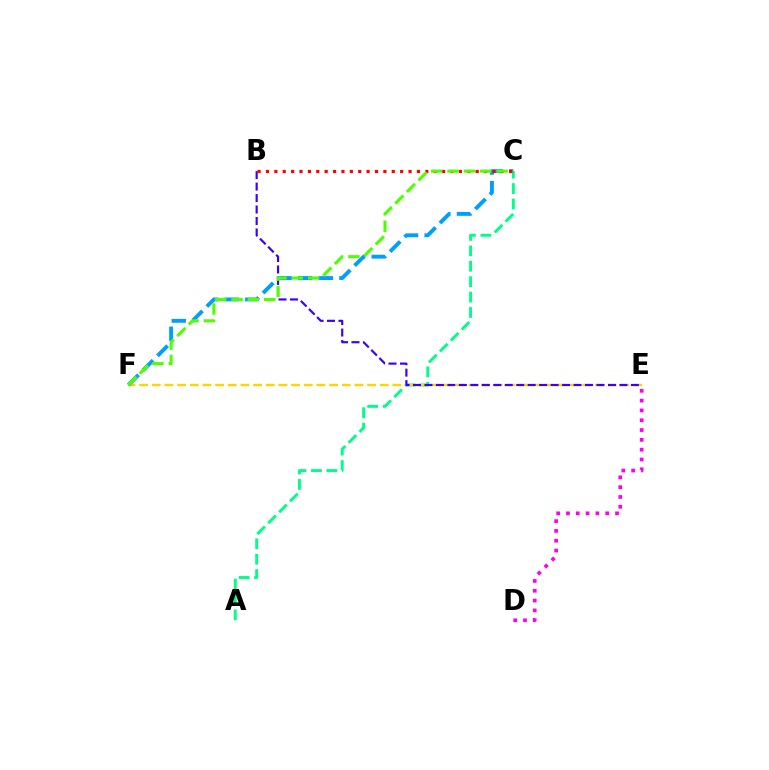{('D', 'E'): [{'color': '#ff00ed', 'line_style': 'dotted', 'thickness': 2.67}], ('A', 'C'): [{'color': '#00ff86', 'line_style': 'dashed', 'thickness': 2.09}], ('E', 'F'): [{'color': '#ffd500', 'line_style': 'dashed', 'thickness': 1.72}], ('B', 'E'): [{'color': '#3700ff', 'line_style': 'dashed', 'thickness': 1.56}], ('C', 'F'): [{'color': '#009eff', 'line_style': 'dashed', 'thickness': 2.8}, {'color': '#4fff00', 'line_style': 'dashed', 'thickness': 2.22}], ('B', 'C'): [{'color': '#ff0000', 'line_style': 'dotted', 'thickness': 2.28}]}